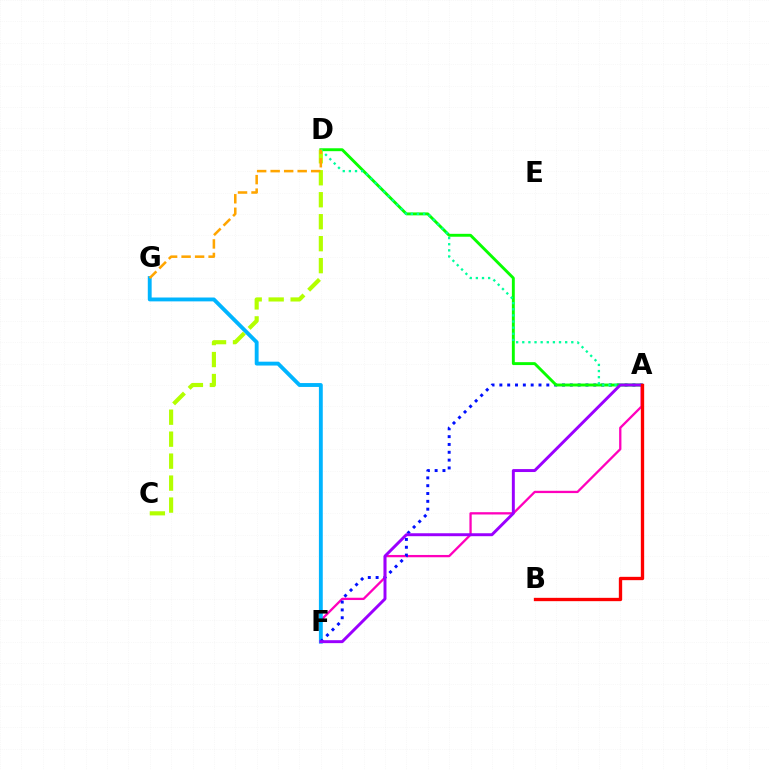{('A', 'F'): [{'color': '#ff00bd', 'line_style': 'solid', 'thickness': 1.65}, {'color': '#0010ff', 'line_style': 'dotted', 'thickness': 2.13}, {'color': '#9b00ff', 'line_style': 'solid', 'thickness': 2.12}], ('F', 'G'): [{'color': '#00b5ff', 'line_style': 'solid', 'thickness': 2.78}], ('A', 'D'): [{'color': '#08ff00', 'line_style': 'solid', 'thickness': 2.09}, {'color': '#00ff9d', 'line_style': 'dotted', 'thickness': 1.66}], ('C', 'D'): [{'color': '#b3ff00', 'line_style': 'dashed', 'thickness': 2.99}], ('A', 'B'): [{'color': '#ff0000', 'line_style': 'solid', 'thickness': 2.4}], ('D', 'G'): [{'color': '#ffa500', 'line_style': 'dashed', 'thickness': 1.83}]}